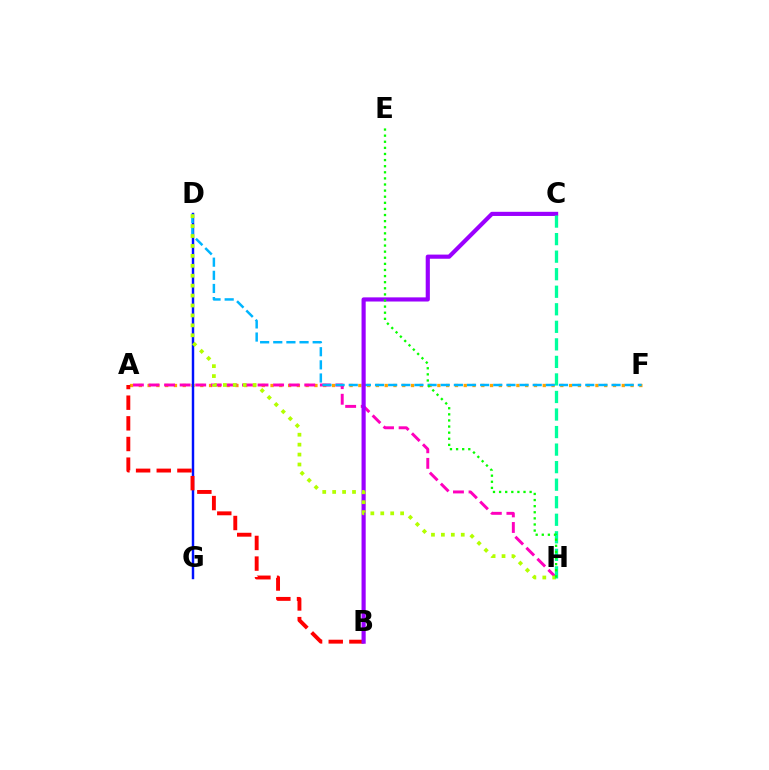{('A', 'F'): [{'color': '#ffa500', 'line_style': 'dotted', 'thickness': 2.39}], ('D', 'G'): [{'color': '#0010ff', 'line_style': 'solid', 'thickness': 1.76}], ('A', 'H'): [{'color': '#ff00bd', 'line_style': 'dashed', 'thickness': 2.12}], ('D', 'F'): [{'color': '#00b5ff', 'line_style': 'dashed', 'thickness': 1.79}], ('A', 'B'): [{'color': '#ff0000', 'line_style': 'dashed', 'thickness': 2.81}], ('B', 'C'): [{'color': '#9b00ff', 'line_style': 'solid', 'thickness': 2.99}], ('D', 'H'): [{'color': '#b3ff00', 'line_style': 'dotted', 'thickness': 2.7}], ('C', 'H'): [{'color': '#00ff9d', 'line_style': 'dashed', 'thickness': 2.38}], ('E', 'H'): [{'color': '#08ff00', 'line_style': 'dotted', 'thickness': 1.66}]}